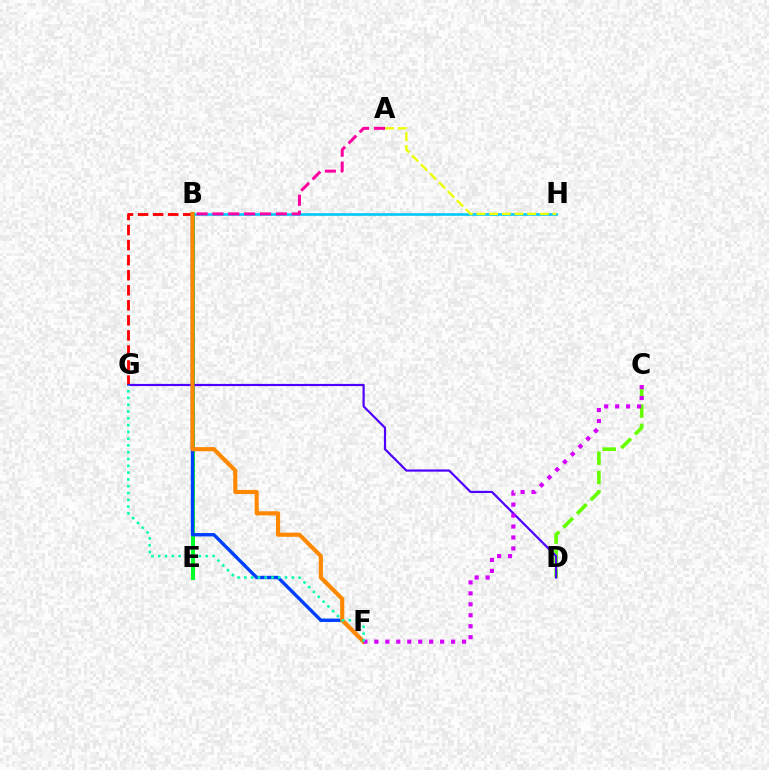{('B', 'E'): [{'color': '#00ff27', 'line_style': 'solid', 'thickness': 2.87}], ('B', 'F'): [{'color': '#003fff', 'line_style': 'solid', 'thickness': 2.42}, {'color': '#ff8800', 'line_style': 'solid', 'thickness': 2.97}], ('C', 'D'): [{'color': '#66ff00', 'line_style': 'dashed', 'thickness': 2.63}], ('B', 'H'): [{'color': '#00c7ff', 'line_style': 'solid', 'thickness': 1.87}], ('B', 'G'): [{'color': '#ff0000', 'line_style': 'dashed', 'thickness': 2.05}], ('A', 'B'): [{'color': '#ff00a0', 'line_style': 'dashed', 'thickness': 2.15}], ('D', 'G'): [{'color': '#4f00ff', 'line_style': 'solid', 'thickness': 1.57}], ('A', 'H'): [{'color': '#eeff00', 'line_style': 'dashed', 'thickness': 1.72}], ('C', 'F'): [{'color': '#d600ff', 'line_style': 'dotted', 'thickness': 2.98}], ('F', 'G'): [{'color': '#00ffaf', 'line_style': 'dotted', 'thickness': 1.84}]}